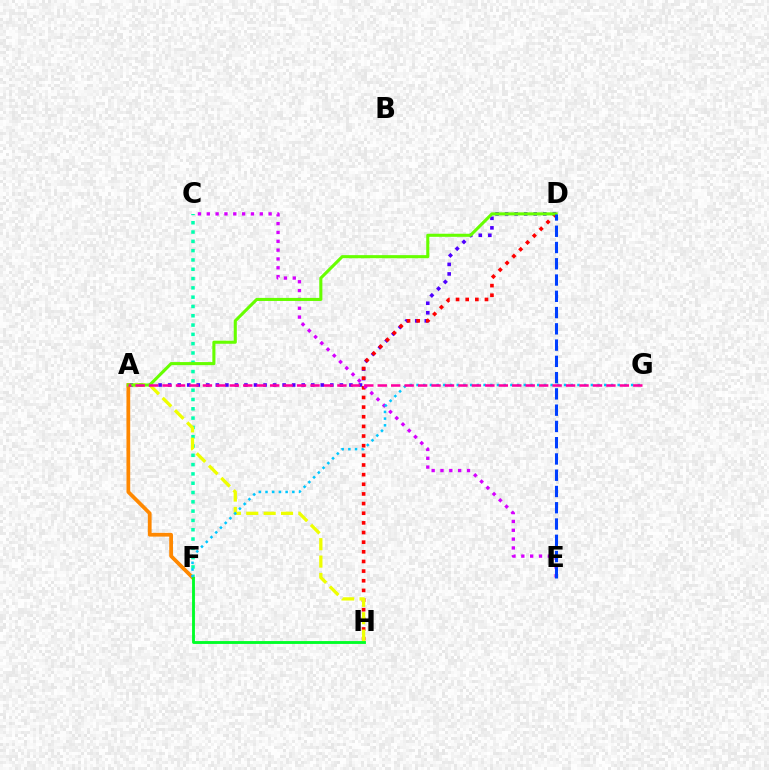{('C', 'F'): [{'color': '#00ffaf', 'line_style': 'dotted', 'thickness': 2.53}], ('A', 'D'): [{'color': '#4f00ff', 'line_style': 'dotted', 'thickness': 2.59}, {'color': '#66ff00', 'line_style': 'solid', 'thickness': 2.21}], ('D', 'H'): [{'color': '#ff0000', 'line_style': 'dotted', 'thickness': 2.62}], ('A', 'F'): [{'color': '#ff8800', 'line_style': 'solid', 'thickness': 2.7}], ('A', 'H'): [{'color': '#eeff00', 'line_style': 'dashed', 'thickness': 2.36}], ('C', 'E'): [{'color': '#d600ff', 'line_style': 'dotted', 'thickness': 2.4}], ('D', 'E'): [{'color': '#003fff', 'line_style': 'dashed', 'thickness': 2.21}], ('F', 'G'): [{'color': '#00c7ff', 'line_style': 'dotted', 'thickness': 1.82}], ('A', 'G'): [{'color': '#ff00a0', 'line_style': 'dashed', 'thickness': 1.83}], ('F', 'H'): [{'color': '#00ff27', 'line_style': 'solid', 'thickness': 2.06}]}